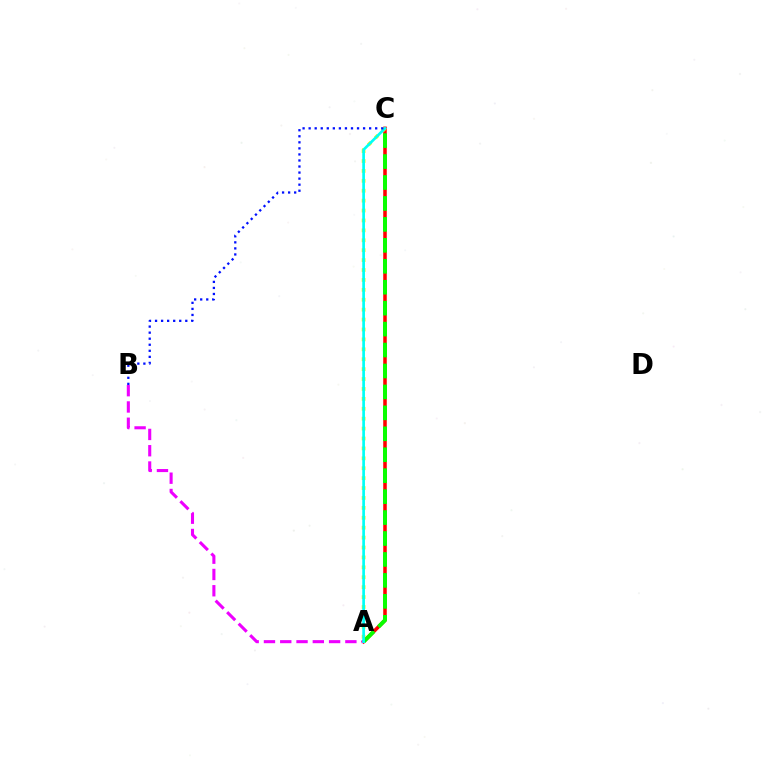{('A', 'C'): [{'color': '#ff0000', 'line_style': 'solid', 'thickness': 2.55}, {'color': '#fcf500', 'line_style': 'dotted', 'thickness': 2.69}, {'color': '#08ff00', 'line_style': 'dashed', 'thickness': 2.84}, {'color': '#00fff6', 'line_style': 'solid', 'thickness': 1.93}], ('A', 'B'): [{'color': '#ee00ff', 'line_style': 'dashed', 'thickness': 2.21}], ('B', 'C'): [{'color': '#0010ff', 'line_style': 'dotted', 'thickness': 1.64}]}